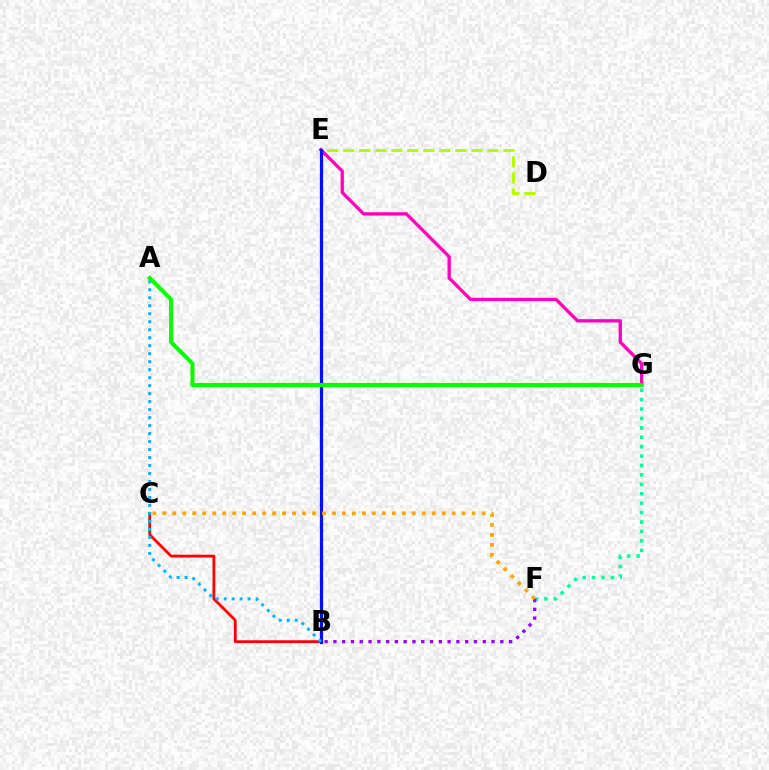{('B', 'C'): [{'color': '#ff0000', 'line_style': 'solid', 'thickness': 2.03}], ('E', 'G'): [{'color': '#ff00bd', 'line_style': 'solid', 'thickness': 2.38}], ('D', 'E'): [{'color': '#b3ff00', 'line_style': 'dashed', 'thickness': 2.18}], ('B', 'E'): [{'color': '#0010ff', 'line_style': 'solid', 'thickness': 2.3}], ('F', 'G'): [{'color': '#00ff9d', 'line_style': 'dotted', 'thickness': 2.56}], ('A', 'B'): [{'color': '#00b5ff', 'line_style': 'dotted', 'thickness': 2.17}], ('A', 'G'): [{'color': '#08ff00', 'line_style': 'solid', 'thickness': 2.95}], ('B', 'F'): [{'color': '#9b00ff', 'line_style': 'dotted', 'thickness': 2.39}], ('C', 'F'): [{'color': '#ffa500', 'line_style': 'dotted', 'thickness': 2.71}]}